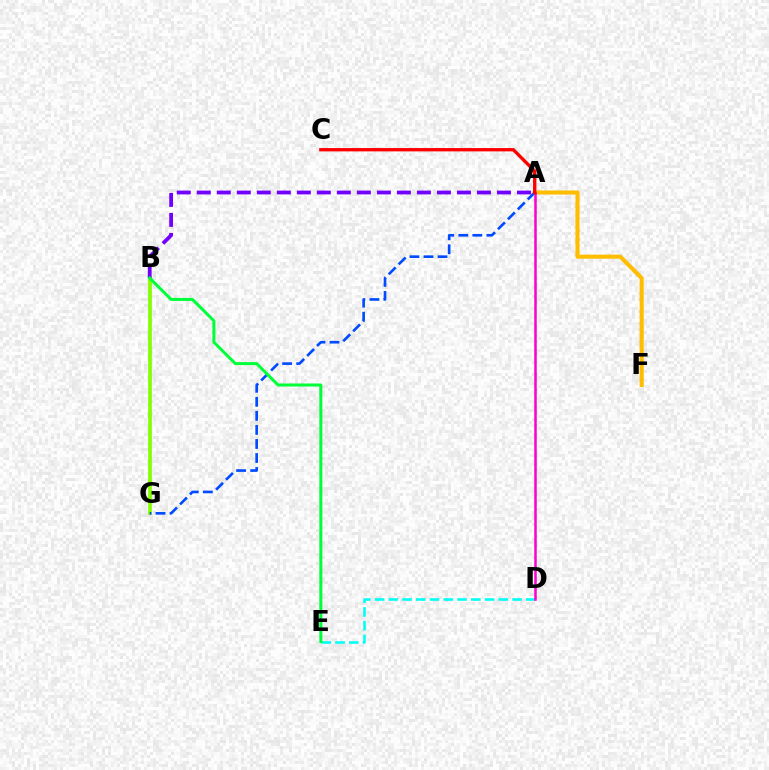{('A', 'F'): [{'color': '#ffbd00', 'line_style': 'solid', 'thickness': 2.94}], ('D', 'E'): [{'color': '#00fff6', 'line_style': 'dashed', 'thickness': 1.87}], ('B', 'G'): [{'color': '#84ff00', 'line_style': 'solid', 'thickness': 2.68}], ('A', 'G'): [{'color': '#004bff', 'line_style': 'dashed', 'thickness': 1.91}], ('A', 'B'): [{'color': '#7200ff', 'line_style': 'dashed', 'thickness': 2.72}], ('B', 'E'): [{'color': '#00ff39', 'line_style': 'solid', 'thickness': 2.17}], ('A', 'D'): [{'color': '#ff00cf', 'line_style': 'solid', 'thickness': 1.83}], ('A', 'C'): [{'color': '#ff0000', 'line_style': 'solid', 'thickness': 2.4}]}